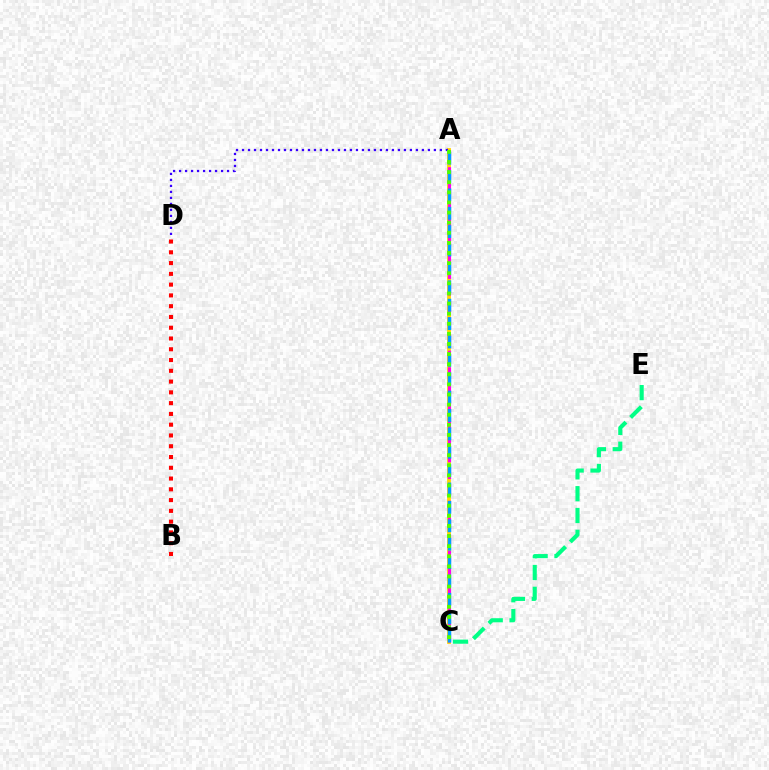{('B', 'D'): [{'color': '#ff0000', 'line_style': 'dotted', 'thickness': 2.93}], ('C', 'E'): [{'color': '#00ff86', 'line_style': 'dashed', 'thickness': 2.96}], ('A', 'C'): [{'color': '#ffd500', 'line_style': 'solid', 'thickness': 2.74}, {'color': '#ff00ed', 'line_style': 'dashed', 'thickness': 2.27}, {'color': '#009eff', 'line_style': 'dashed', 'thickness': 2.5}, {'color': '#4fff00', 'line_style': 'dotted', 'thickness': 2.75}], ('A', 'D'): [{'color': '#3700ff', 'line_style': 'dotted', 'thickness': 1.63}]}